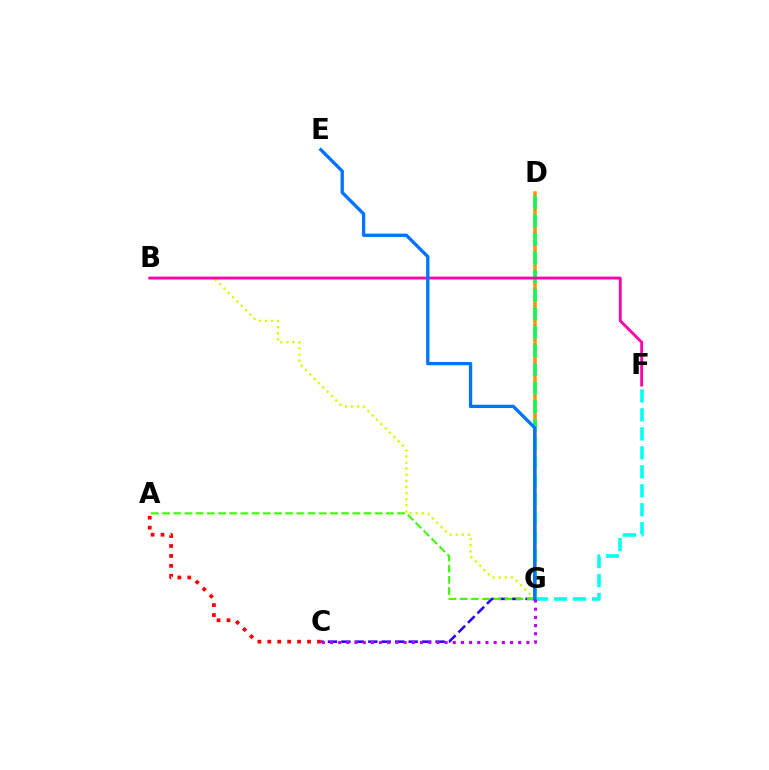{('C', 'G'): [{'color': '#2500ff', 'line_style': 'dashed', 'thickness': 1.83}, {'color': '#b900ff', 'line_style': 'dotted', 'thickness': 2.22}], ('D', 'G'): [{'color': '#ff9400', 'line_style': 'solid', 'thickness': 2.53}, {'color': '#00ff5c', 'line_style': 'dashed', 'thickness': 2.52}], ('B', 'G'): [{'color': '#d1ff00', 'line_style': 'dotted', 'thickness': 1.66}], ('F', 'G'): [{'color': '#00fff6', 'line_style': 'dashed', 'thickness': 2.58}], ('A', 'G'): [{'color': '#3dff00', 'line_style': 'dashed', 'thickness': 1.52}], ('A', 'C'): [{'color': '#ff0000', 'line_style': 'dotted', 'thickness': 2.7}], ('B', 'F'): [{'color': '#ff00ac', 'line_style': 'solid', 'thickness': 2.07}], ('E', 'G'): [{'color': '#0074ff', 'line_style': 'solid', 'thickness': 2.38}]}